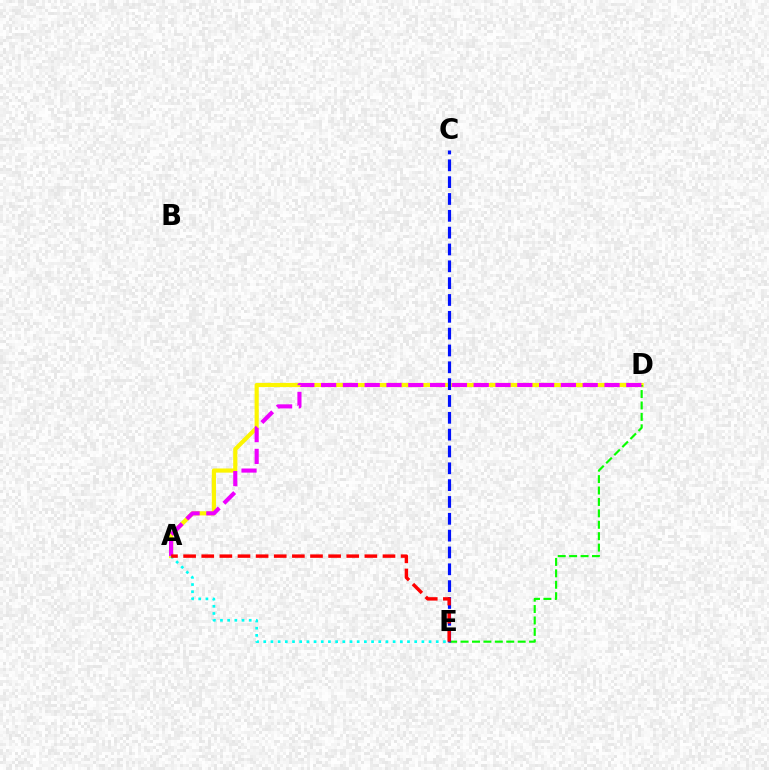{('A', 'D'): [{'color': '#fcf500', 'line_style': 'solid', 'thickness': 2.99}, {'color': '#ee00ff', 'line_style': 'dashed', 'thickness': 2.96}], ('D', 'E'): [{'color': '#08ff00', 'line_style': 'dashed', 'thickness': 1.55}], ('A', 'E'): [{'color': '#00fff6', 'line_style': 'dotted', 'thickness': 1.95}, {'color': '#ff0000', 'line_style': 'dashed', 'thickness': 2.46}], ('C', 'E'): [{'color': '#0010ff', 'line_style': 'dashed', 'thickness': 2.29}]}